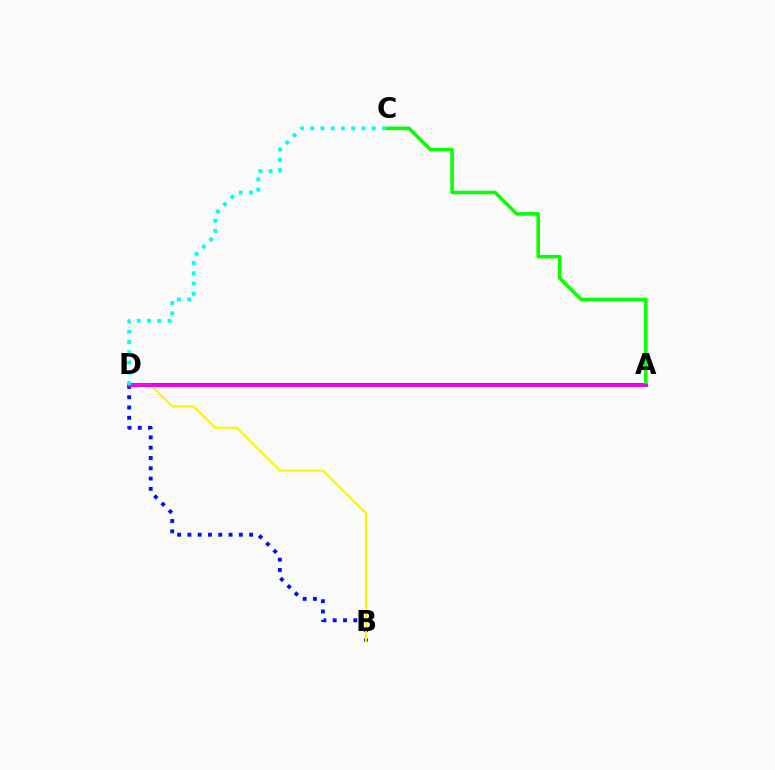{('B', 'D'): [{'color': '#0010ff', 'line_style': 'dotted', 'thickness': 2.79}, {'color': '#fcf500', 'line_style': 'solid', 'thickness': 1.51}], ('A', 'D'): [{'color': '#ff0000', 'line_style': 'solid', 'thickness': 2.77}, {'color': '#ee00ff', 'line_style': 'solid', 'thickness': 2.04}], ('A', 'C'): [{'color': '#08ff00', 'line_style': 'solid', 'thickness': 2.57}], ('C', 'D'): [{'color': '#00fff6', 'line_style': 'dotted', 'thickness': 2.79}]}